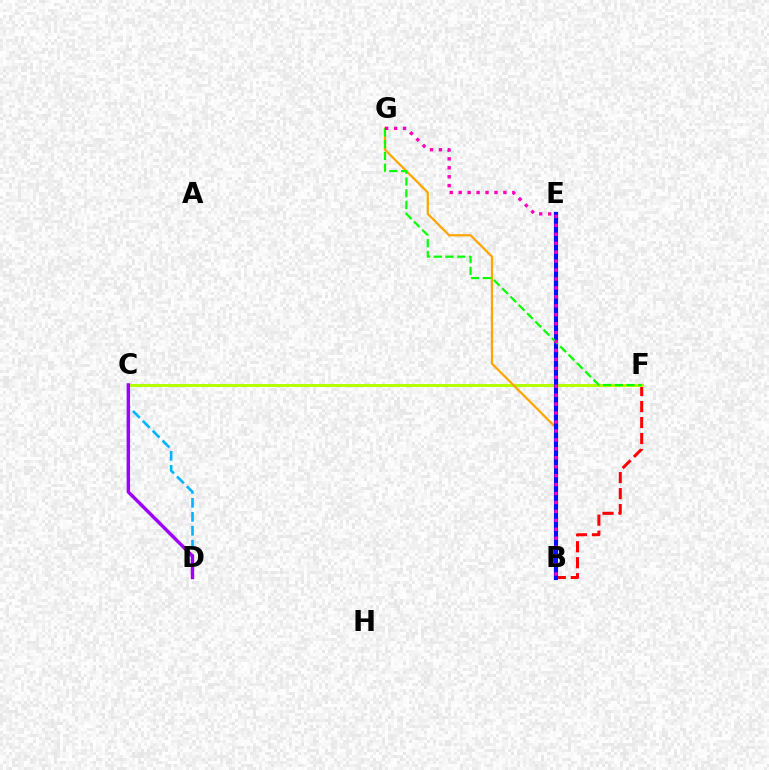{('C', 'D'): [{'color': '#00b5ff', 'line_style': 'dashed', 'thickness': 1.9}, {'color': '#9b00ff', 'line_style': 'solid', 'thickness': 2.47}], ('B', 'F'): [{'color': '#ff0000', 'line_style': 'dashed', 'thickness': 2.17}], ('C', 'F'): [{'color': '#b3ff00', 'line_style': 'solid', 'thickness': 2.14}], ('B', 'E'): [{'color': '#00ff9d', 'line_style': 'dotted', 'thickness': 2.12}, {'color': '#0010ff', 'line_style': 'solid', 'thickness': 2.97}], ('B', 'G'): [{'color': '#ffa500', 'line_style': 'solid', 'thickness': 1.61}, {'color': '#ff00bd', 'line_style': 'dotted', 'thickness': 2.43}], ('F', 'G'): [{'color': '#08ff00', 'line_style': 'dashed', 'thickness': 1.6}]}